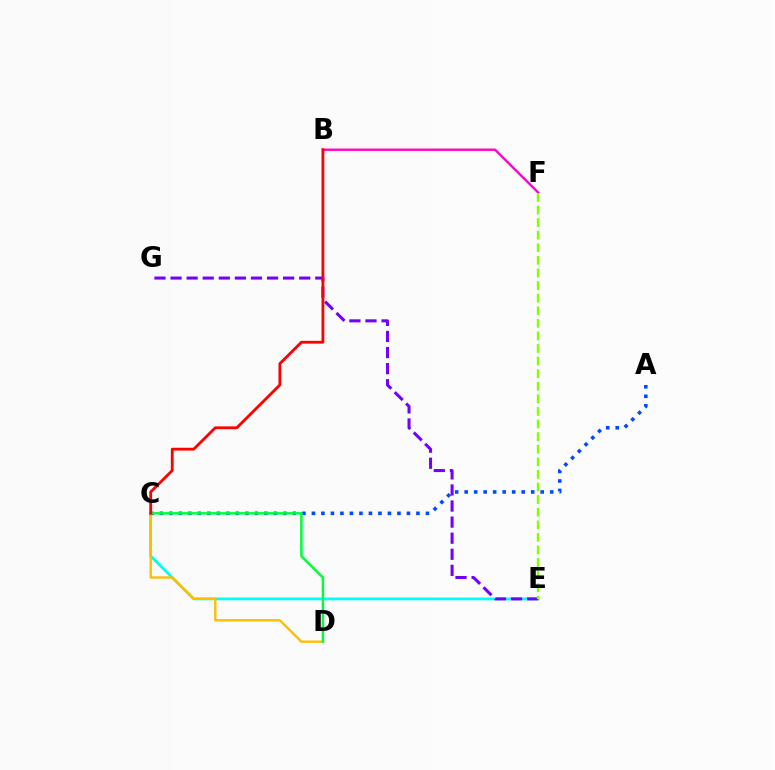{('B', 'F'): [{'color': '#ff00cf', 'line_style': 'solid', 'thickness': 1.71}], ('A', 'C'): [{'color': '#004bff', 'line_style': 'dotted', 'thickness': 2.58}], ('C', 'E'): [{'color': '#00fff6', 'line_style': 'solid', 'thickness': 1.98}], ('E', 'G'): [{'color': '#7200ff', 'line_style': 'dashed', 'thickness': 2.18}], ('C', 'D'): [{'color': '#ffbd00', 'line_style': 'solid', 'thickness': 1.7}, {'color': '#00ff39', 'line_style': 'solid', 'thickness': 1.79}], ('B', 'C'): [{'color': '#ff0000', 'line_style': 'solid', 'thickness': 2.02}], ('E', 'F'): [{'color': '#84ff00', 'line_style': 'dashed', 'thickness': 1.71}]}